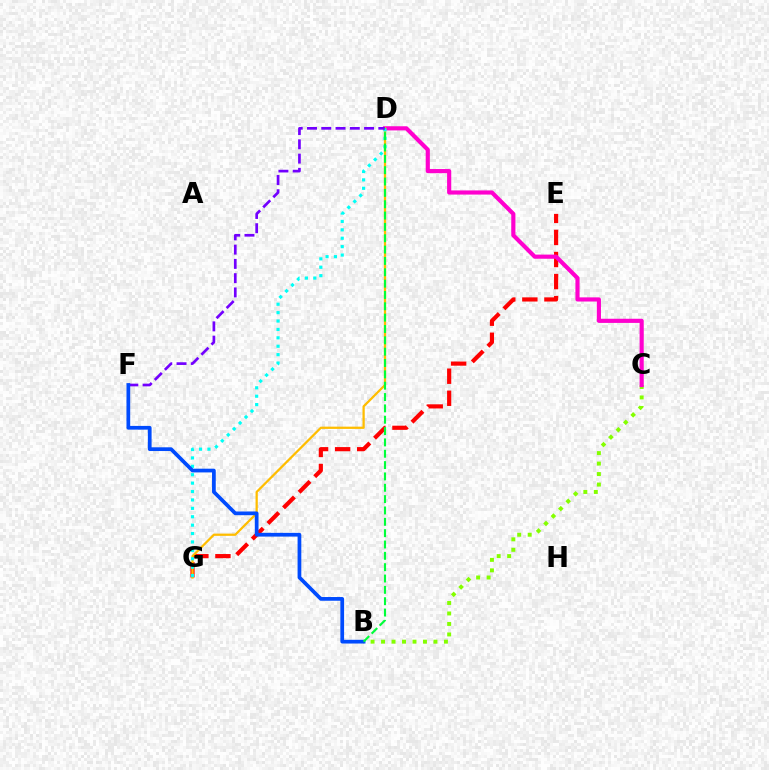{('B', 'C'): [{'color': '#84ff00', 'line_style': 'dotted', 'thickness': 2.85}], ('E', 'G'): [{'color': '#ff0000', 'line_style': 'dashed', 'thickness': 3.0}], ('C', 'D'): [{'color': '#ff00cf', 'line_style': 'solid', 'thickness': 2.99}], ('D', 'G'): [{'color': '#ffbd00', 'line_style': 'solid', 'thickness': 1.62}, {'color': '#00fff6', 'line_style': 'dotted', 'thickness': 2.28}], ('D', 'F'): [{'color': '#7200ff', 'line_style': 'dashed', 'thickness': 1.94}], ('B', 'F'): [{'color': '#004bff', 'line_style': 'solid', 'thickness': 2.69}], ('B', 'D'): [{'color': '#00ff39', 'line_style': 'dashed', 'thickness': 1.54}]}